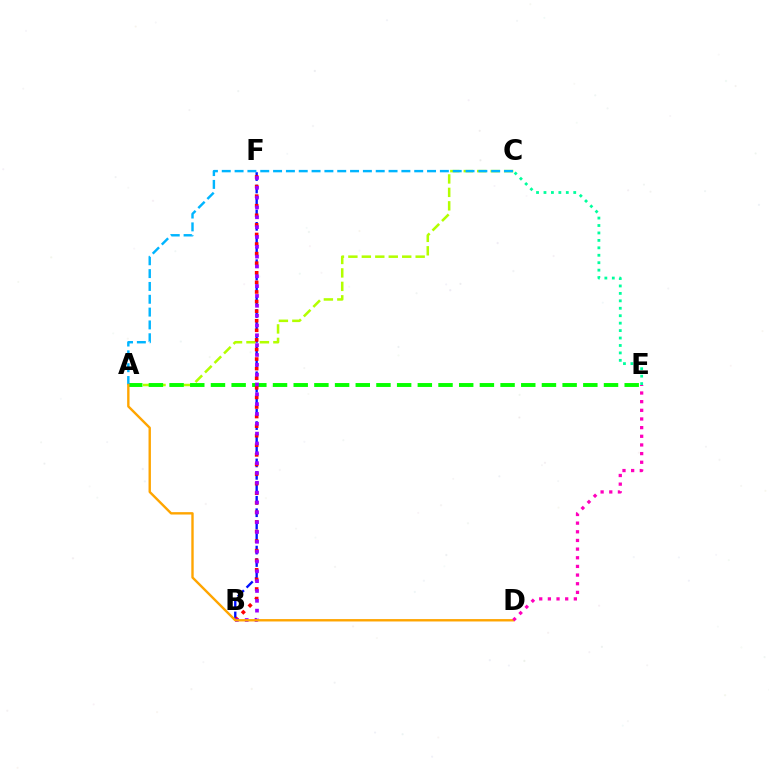{('B', 'F'): [{'color': '#0010ff', 'line_style': 'dashed', 'thickness': 1.69}, {'color': '#ff0000', 'line_style': 'dotted', 'thickness': 2.6}, {'color': '#9b00ff', 'line_style': 'dotted', 'thickness': 2.67}], ('A', 'C'): [{'color': '#b3ff00', 'line_style': 'dashed', 'thickness': 1.83}, {'color': '#00b5ff', 'line_style': 'dashed', 'thickness': 1.74}], ('A', 'E'): [{'color': '#08ff00', 'line_style': 'dashed', 'thickness': 2.81}], ('C', 'E'): [{'color': '#00ff9d', 'line_style': 'dotted', 'thickness': 2.02}], ('A', 'D'): [{'color': '#ffa500', 'line_style': 'solid', 'thickness': 1.72}], ('D', 'E'): [{'color': '#ff00bd', 'line_style': 'dotted', 'thickness': 2.35}]}